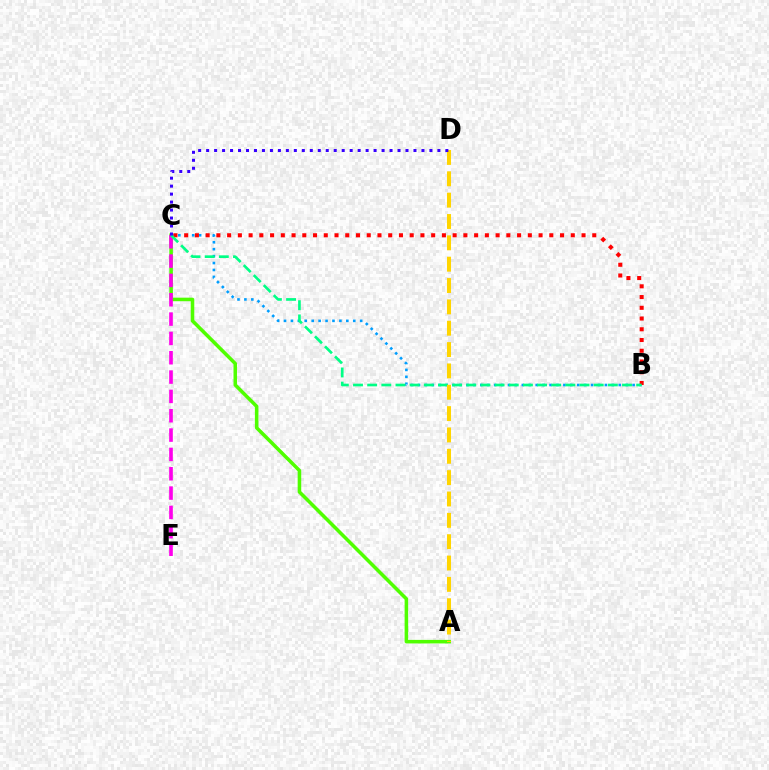{('B', 'C'): [{'color': '#009eff', 'line_style': 'dotted', 'thickness': 1.88}, {'color': '#ff0000', 'line_style': 'dotted', 'thickness': 2.92}, {'color': '#00ff86', 'line_style': 'dashed', 'thickness': 1.92}], ('A', 'C'): [{'color': '#4fff00', 'line_style': 'solid', 'thickness': 2.56}], ('C', 'E'): [{'color': '#ff00ed', 'line_style': 'dashed', 'thickness': 2.63}], ('A', 'D'): [{'color': '#ffd500', 'line_style': 'dashed', 'thickness': 2.9}], ('C', 'D'): [{'color': '#3700ff', 'line_style': 'dotted', 'thickness': 2.17}]}